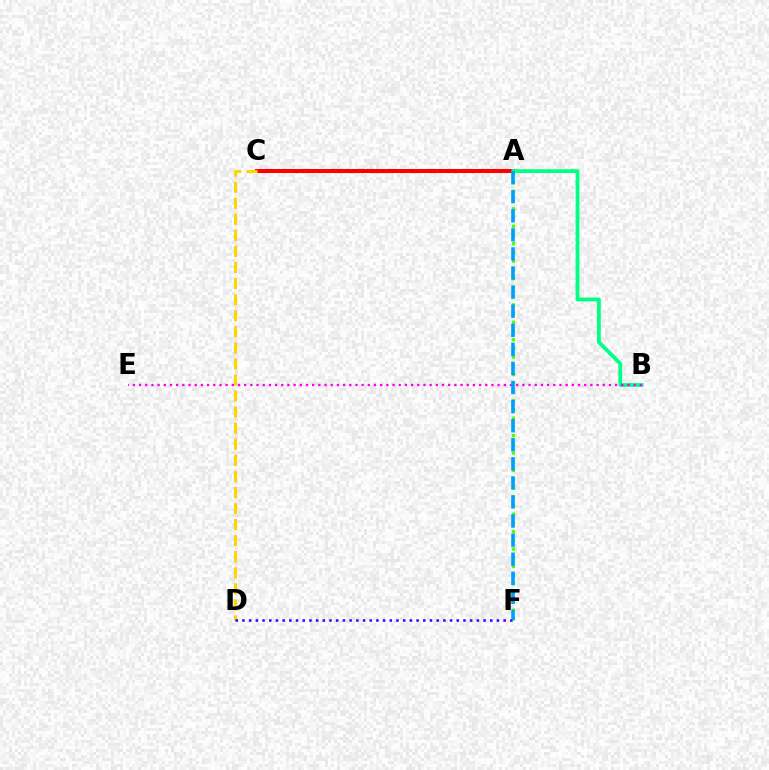{('A', 'C'): [{'color': '#ff0000', 'line_style': 'solid', 'thickness': 2.92}], ('C', 'D'): [{'color': '#ffd500', 'line_style': 'dashed', 'thickness': 2.18}], ('A', 'B'): [{'color': '#00ff86', 'line_style': 'solid', 'thickness': 2.7}], ('B', 'E'): [{'color': '#ff00ed', 'line_style': 'dotted', 'thickness': 1.68}], ('A', 'F'): [{'color': '#4fff00', 'line_style': 'dotted', 'thickness': 2.37}, {'color': '#009eff', 'line_style': 'dashed', 'thickness': 2.59}], ('D', 'F'): [{'color': '#3700ff', 'line_style': 'dotted', 'thickness': 1.82}]}